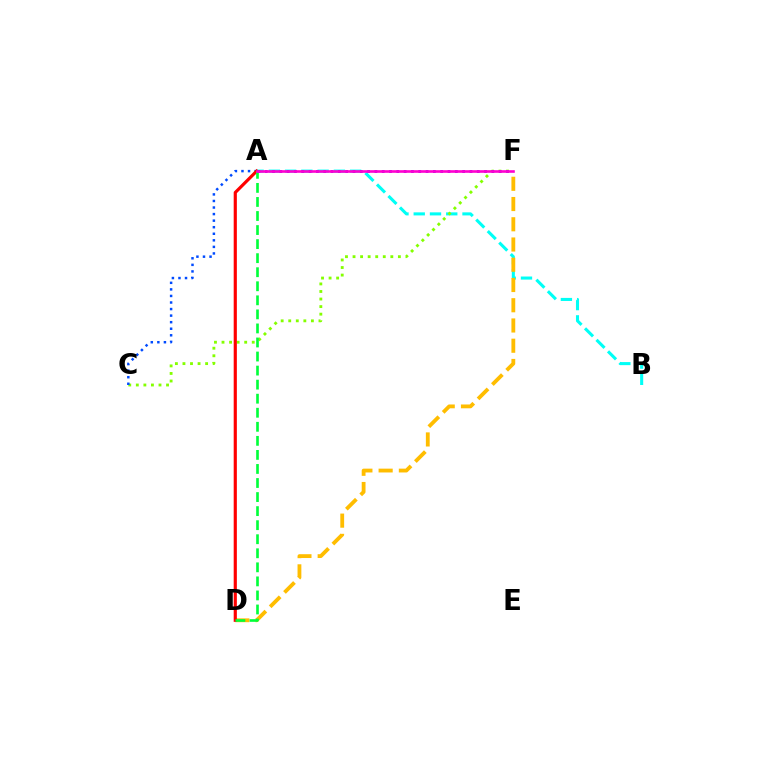{('A', 'B'): [{'color': '#00fff6', 'line_style': 'dashed', 'thickness': 2.21}], ('C', 'F'): [{'color': '#84ff00', 'line_style': 'dotted', 'thickness': 2.05}], ('D', 'F'): [{'color': '#ffbd00', 'line_style': 'dashed', 'thickness': 2.75}], ('A', 'C'): [{'color': '#004bff', 'line_style': 'dotted', 'thickness': 1.78}], ('A', 'D'): [{'color': '#ff0000', 'line_style': 'solid', 'thickness': 2.28}, {'color': '#00ff39', 'line_style': 'dashed', 'thickness': 1.91}], ('A', 'F'): [{'color': '#7200ff', 'line_style': 'dotted', 'thickness': 1.99}, {'color': '#ff00cf', 'line_style': 'solid', 'thickness': 1.88}]}